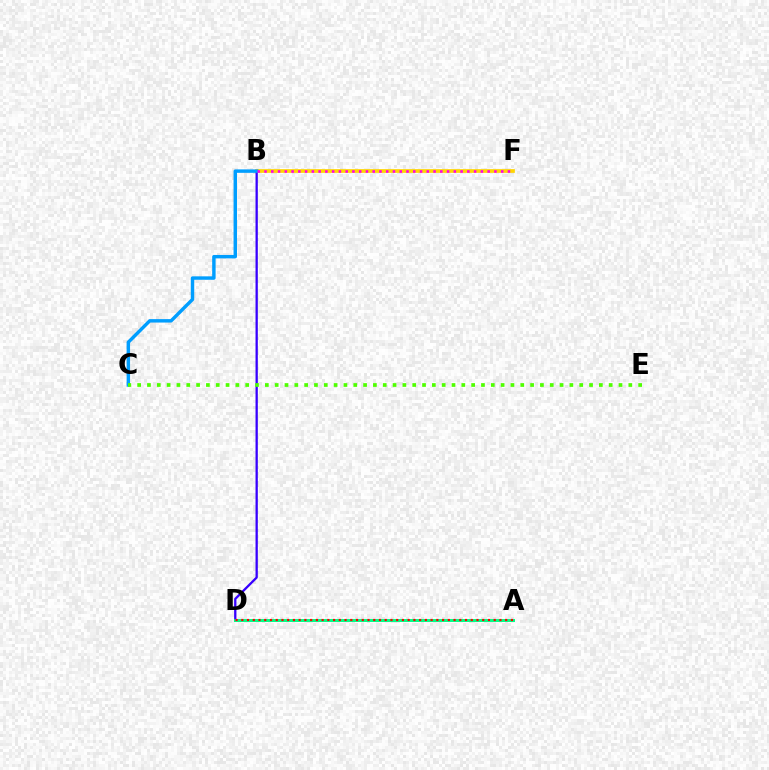{('B', 'F'): [{'color': '#ffd500', 'line_style': 'solid', 'thickness': 2.67}, {'color': '#ff00ed', 'line_style': 'dotted', 'thickness': 1.84}], ('B', 'D'): [{'color': '#3700ff', 'line_style': 'solid', 'thickness': 1.65}], ('A', 'D'): [{'color': '#00ff86', 'line_style': 'solid', 'thickness': 2.13}, {'color': '#ff0000', 'line_style': 'dotted', 'thickness': 1.56}], ('B', 'C'): [{'color': '#009eff', 'line_style': 'solid', 'thickness': 2.47}], ('C', 'E'): [{'color': '#4fff00', 'line_style': 'dotted', 'thickness': 2.67}]}